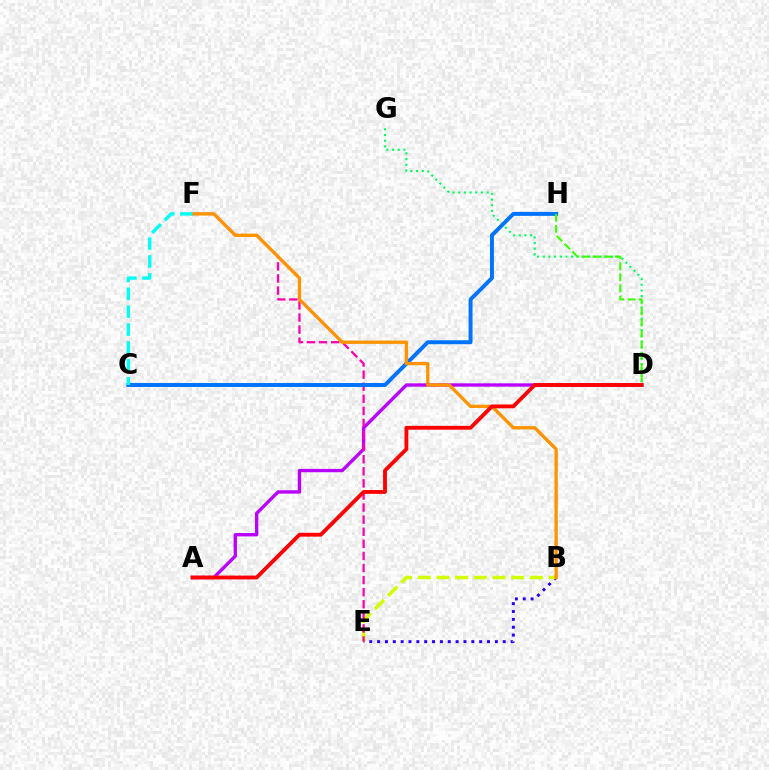{('B', 'E'): [{'color': '#2500ff', 'line_style': 'dotted', 'thickness': 2.13}, {'color': '#d1ff00', 'line_style': 'dashed', 'thickness': 2.54}], ('A', 'D'): [{'color': '#b900ff', 'line_style': 'solid', 'thickness': 2.41}, {'color': '#ff0000', 'line_style': 'solid', 'thickness': 2.76}], ('D', 'G'): [{'color': '#00ff5c', 'line_style': 'dotted', 'thickness': 1.54}], ('E', 'F'): [{'color': '#ff00ac', 'line_style': 'dashed', 'thickness': 1.64}], ('C', 'H'): [{'color': '#0074ff', 'line_style': 'solid', 'thickness': 2.84}], ('B', 'F'): [{'color': '#ff9400', 'line_style': 'solid', 'thickness': 2.41}], ('D', 'H'): [{'color': '#3dff00', 'line_style': 'dashed', 'thickness': 1.51}], ('C', 'F'): [{'color': '#00fff6', 'line_style': 'dashed', 'thickness': 2.43}]}